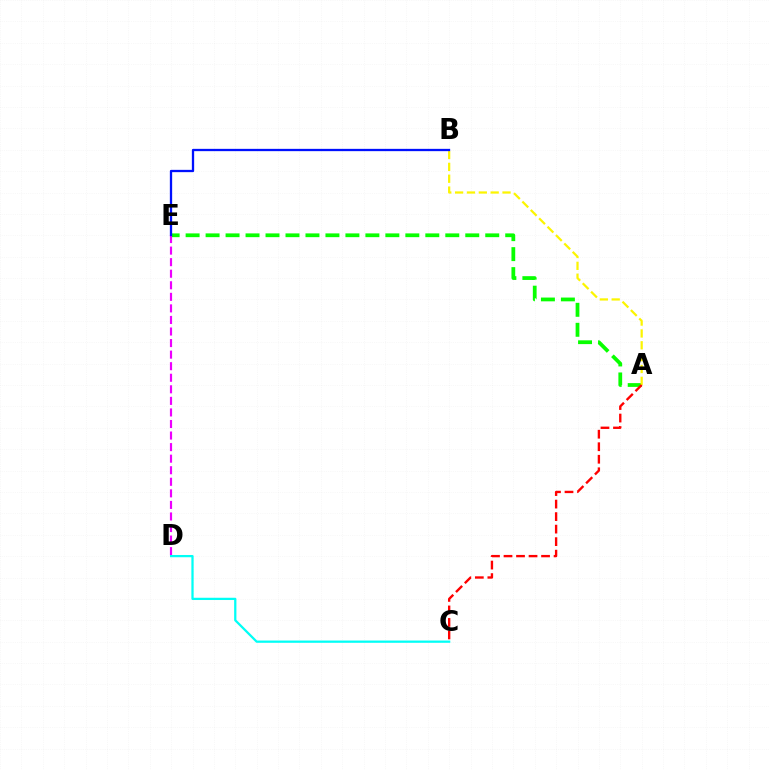{('A', 'E'): [{'color': '#08ff00', 'line_style': 'dashed', 'thickness': 2.71}], ('D', 'E'): [{'color': '#ee00ff', 'line_style': 'dashed', 'thickness': 1.57}], ('A', 'B'): [{'color': '#fcf500', 'line_style': 'dashed', 'thickness': 1.61}], ('B', 'E'): [{'color': '#0010ff', 'line_style': 'solid', 'thickness': 1.66}], ('C', 'D'): [{'color': '#00fff6', 'line_style': 'solid', 'thickness': 1.62}], ('A', 'C'): [{'color': '#ff0000', 'line_style': 'dashed', 'thickness': 1.7}]}